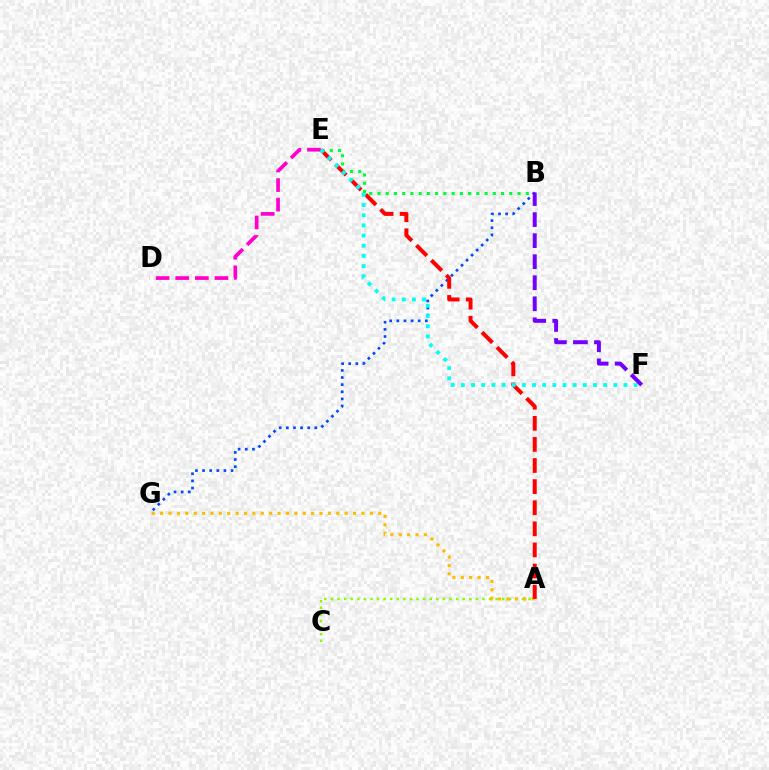{('B', 'E'): [{'color': '#00ff39', 'line_style': 'dotted', 'thickness': 2.24}], ('D', 'E'): [{'color': '#ff00cf', 'line_style': 'dashed', 'thickness': 2.66}], ('A', 'C'): [{'color': '#84ff00', 'line_style': 'dotted', 'thickness': 1.79}], ('A', 'G'): [{'color': '#ffbd00', 'line_style': 'dotted', 'thickness': 2.28}], ('B', 'G'): [{'color': '#004bff', 'line_style': 'dotted', 'thickness': 1.94}], ('A', 'E'): [{'color': '#ff0000', 'line_style': 'dashed', 'thickness': 2.87}], ('E', 'F'): [{'color': '#00fff6', 'line_style': 'dotted', 'thickness': 2.76}], ('B', 'F'): [{'color': '#7200ff', 'line_style': 'dashed', 'thickness': 2.86}]}